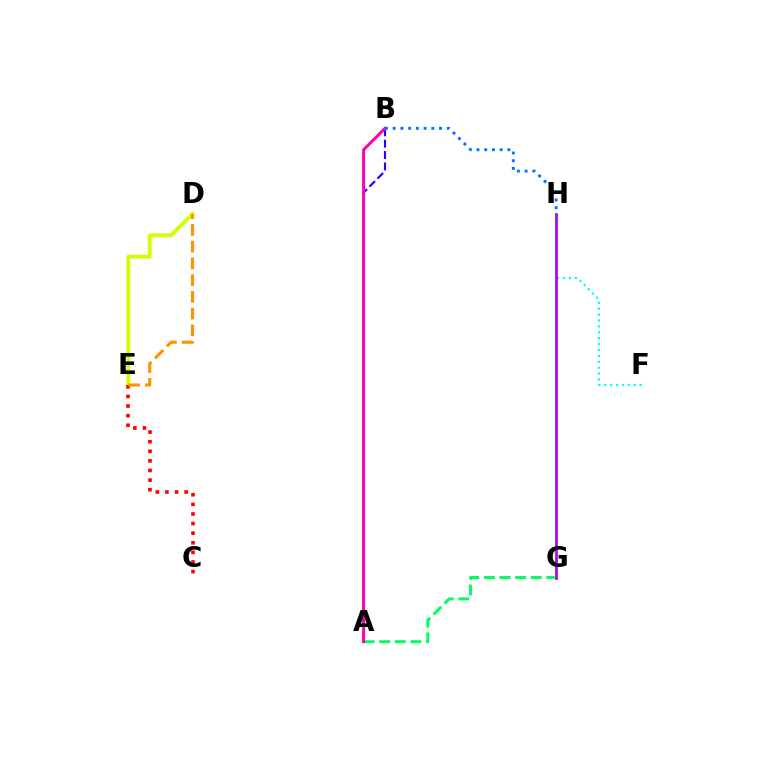{('D', 'E'): [{'color': '#d1ff00', 'line_style': 'solid', 'thickness': 2.77}, {'color': '#ff9400', 'line_style': 'dashed', 'thickness': 2.27}], ('F', 'H'): [{'color': '#00fff6', 'line_style': 'dotted', 'thickness': 1.6}], ('A', 'G'): [{'color': '#00ff5c', 'line_style': 'dashed', 'thickness': 2.12}], ('G', 'H'): [{'color': '#3dff00', 'line_style': 'solid', 'thickness': 1.81}, {'color': '#b900ff', 'line_style': 'solid', 'thickness': 1.91}], ('A', 'B'): [{'color': '#2500ff', 'line_style': 'dashed', 'thickness': 1.54}, {'color': '#ff00ac', 'line_style': 'solid', 'thickness': 2.15}], ('C', 'E'): [{'color': '#ff0000', 'line_style': 'dotted', 'thickness': 2.61}], ('B', 'H'): [{'color': '#0074ff', 'line_style': 'dotted', 'thickness': 2.1}]}